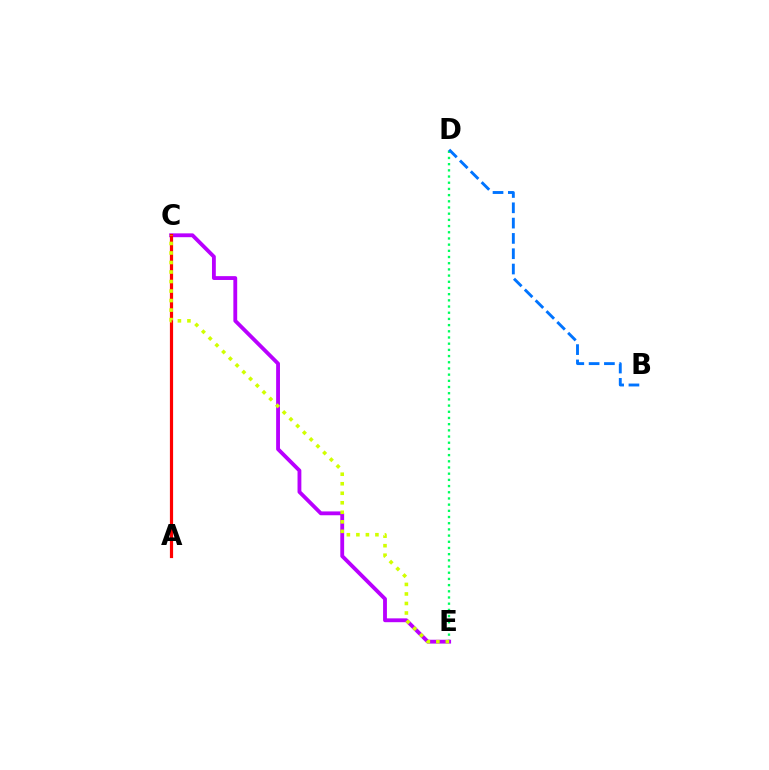{('D', 'E'): [{'color': '#00ff5c', 'line_style': 'dotted', 'thickness': 1.68}], ('B', 'D'): [{'color': '#0074ff', 'line_style': 'dashed', 'thickness': 2.08}], ('C', 'E'): [{'color': '#b900ff', 'line_style': 'solid', 'thickness': 2.76}, {'color': '#d1ff00', 'line_style': 'dotted', 'thickness': 2.59}], ('A', 'C'): [{'color': '#ff0000', 'line_style': 'solid', 'thickness': 2.3}]}